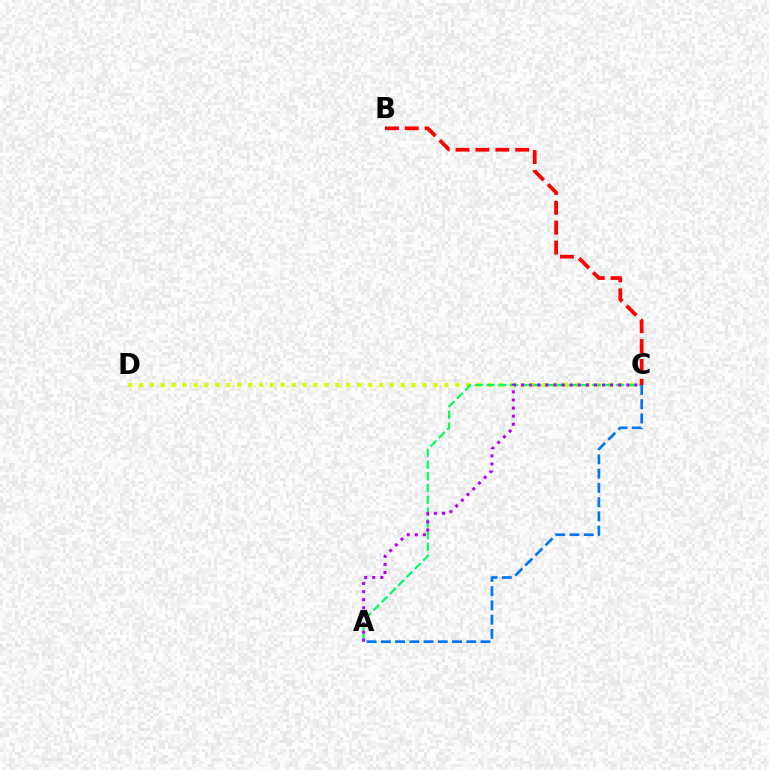{('C', 'D'): [{'color': '#d1ff00', 'line_style': 'dotted', 'thickness': 2.96}], ('A', 'C'): [{'color': '#00ff5c', 'line_style': 'dashed', 'thickness': 1.59}, {'color': '#b900ff', 'line_style': 'dotted', 'thickness': 2.2}, {'color': '#0074ff', 'line_style': 'dashed', 'thickness': 1.93}], ('B', 'C'): [{'color': '#ff0000', 'line_style': 'dashed', 'thickness': 2.7}]}